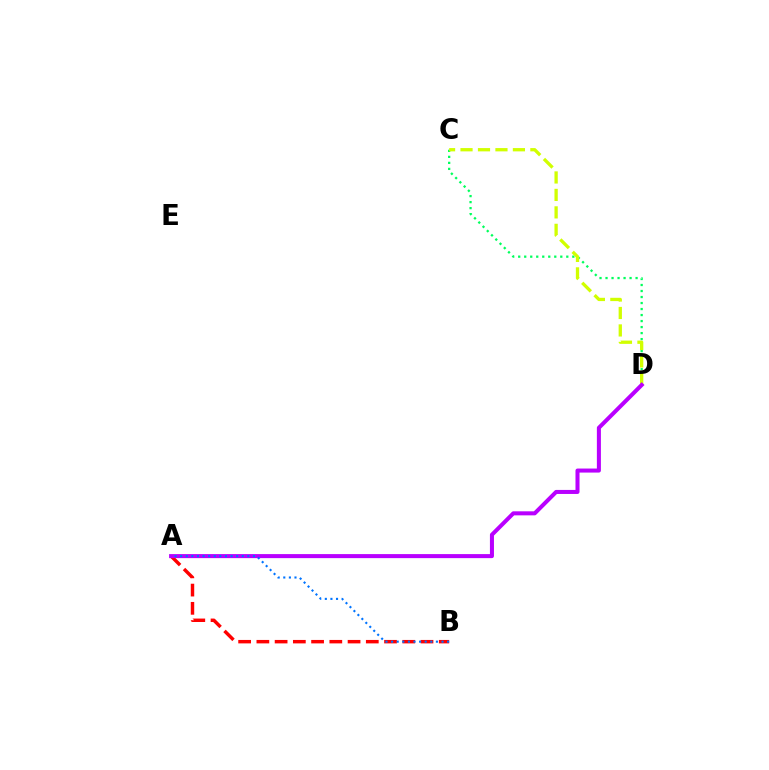{('A', 'B'): [{'color': '#ff0000', 'line_style': 'dashed', 'thickness': 2.48}, {'color': '#0074ff', 'line_style': 'dotted', 'thickness': 1.52}], ('C', 'D'): [{'color': '#00ff5c', 'line_style': 'dotted', 'thickness': 1.63}, {'color': '#d1ff00', 'line_style': 'dashed', 'thickness': 2.37}], ('A', 'D'): [{'color': '#b900ff', 'line_style': 'solid', 'thickness': 2.9}]}